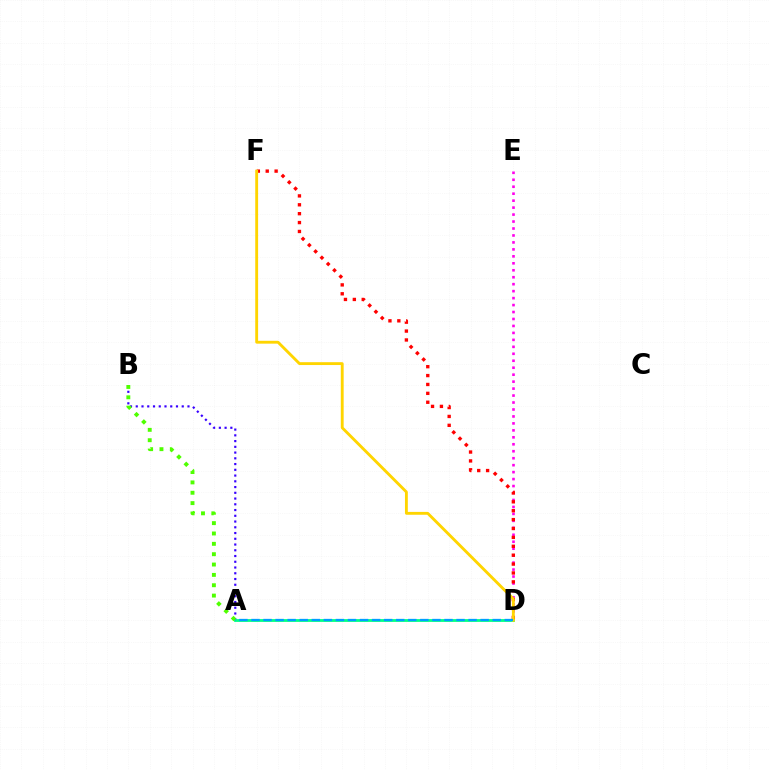{('D', 'E'): [{'color': '#ff00ed', 'line_style': 'dotted', 'thickness': 1.89}], ('D', 'F'): [{'color': '#ff0000', 'line_style': 'dotted', 'thickness': 2.42}, {'color': '#ffd500', 'line_style': 'solid', 'thickness': 2.06}], ('A', 'B'): [{'color': '#3700ff', 'line_style': 'dotted', 'thickness': 1.56}, {'color': '#4fff00', 'line_style': 'dotted', 'thickness': 2.81}], ('A', 'D'): [{'color': '#00ff86', 'line_style': 'solid', 'thickness': 2.02}, {'color': '#009eff', 'line_style': 'dashed', 'thickness': 1.64}]}